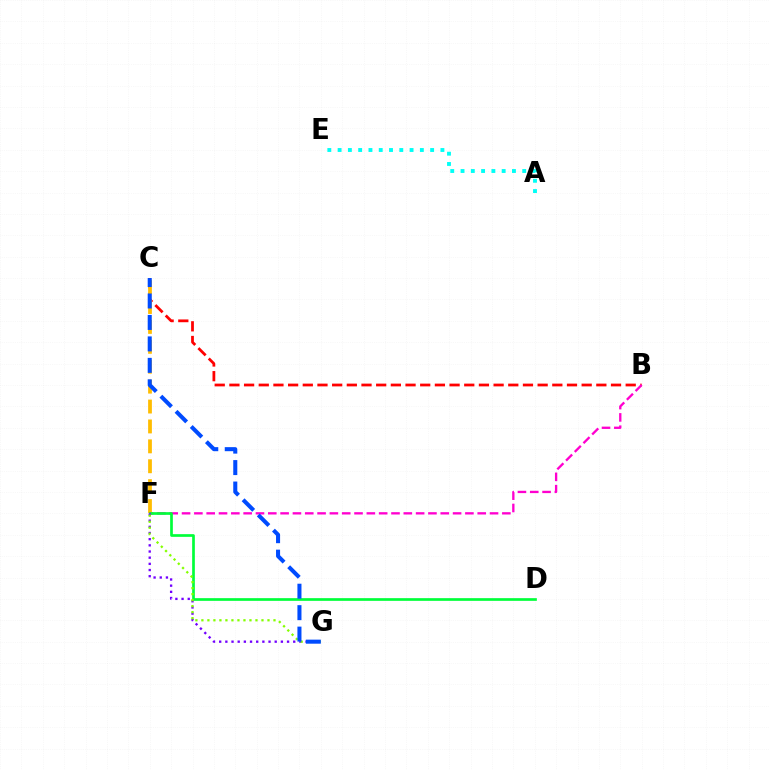{('A', 'E'): [{'color': '#00fff6', 'line_style': 'dotted', 'thickness': 2.79}], ('B', 'C'): [{'color': '#ff0000', 'line_style': 'dashed', 'thickness': 1.99}], ('C', 'F'): [{'color': '#ffbd00', 'line_style': 'dashed', 'thickness': 2.7}], ('B', 'F'): [{'color': '#ff00cf', 'line_style': 'dashed', 'thickness': 1.67}], ('D', 'F'): [{'color': '#00ff39', 'line_style': 'solid', 'thickness': 1.93}], ('F', 'G'): [{'color': '#7200ff', 'line_style': 'dotted', 'thickness': 1.68}, {'color': '#84ff00', 'line_style': 'dotted', 'thickness': 1.63}], ('C', 'G'): [{'color': '#004bff', 'line_style': 'dashed', 'thickness': 2.91}]}